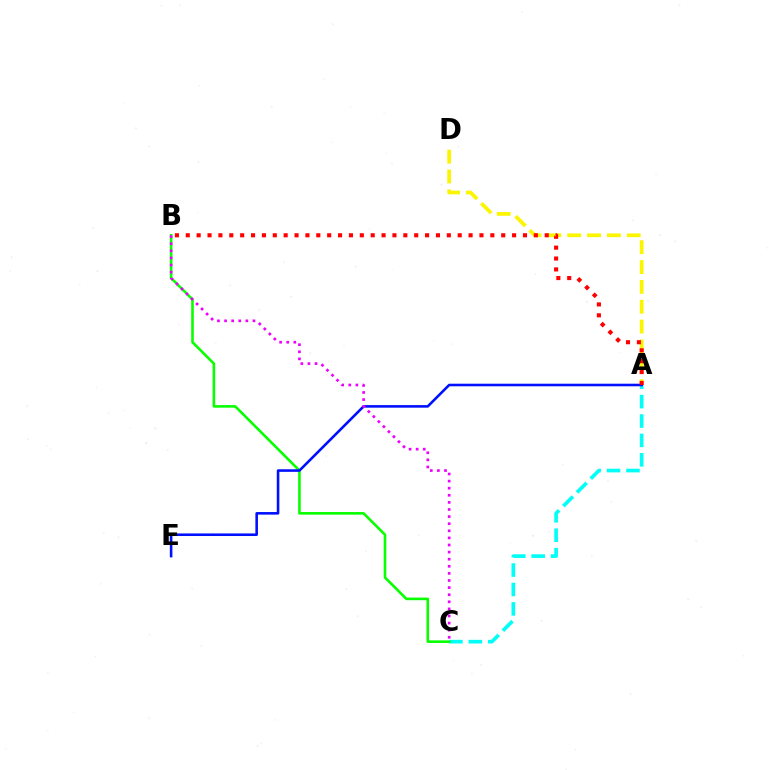{('A', 'C'): [{'color': '#00fff6', 'line_style': 'dashed', 'thickness': 2.64}], ('B', 'C'): [{'color': '#08ff00', 'line_style': 'solid', 'thickness': 1.88}, {'color': '#ee00ff', 'line_style': 'dotted', 'thickness': 1.93}], ('A', 'D'): [{'color': '#fcf500', 'line_style': 'dashed', 'thickness': 2.7}], ('A', 'E'): [{'color': '#0010ff', 'line_style': 'solid', 'thickness': 1.86}], ('A', 'B'): [{'color': '#ff0000', 'line_style': 'dotted', 'thickness': 2.96}]}